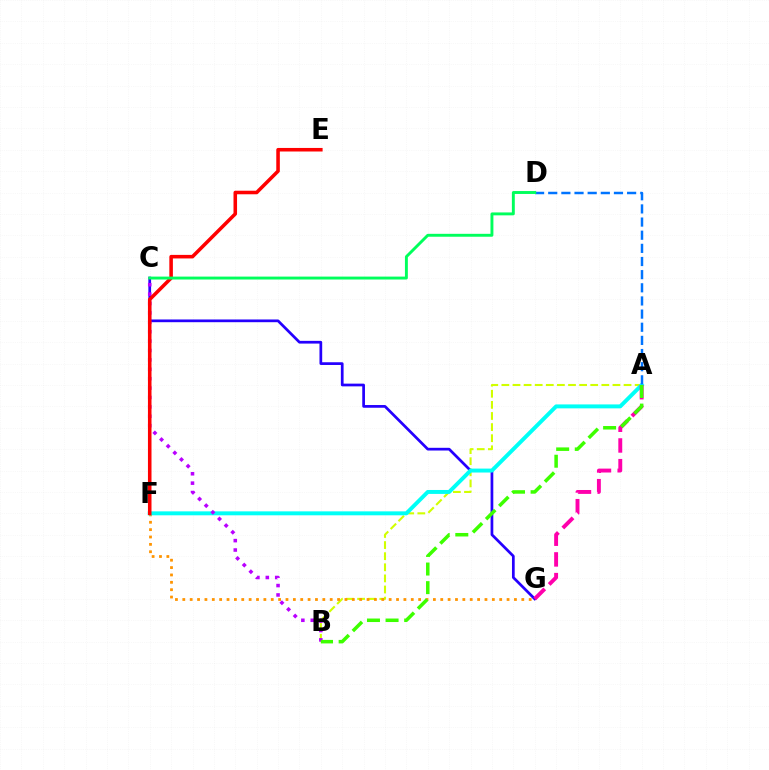{('A', 'B'): [{'color': '#d1ff00', 'line_style': 'dashed', 'thickness': 1.51}, {'color': '#3dff00', 'line_style': 'dashed', 'thickness': 2.53}], ('F', 'G'): [{'color': '#ff9400', 'line_style': 'dotted', 'thickness': 2.0}], ('C', 'G'): [{'color': '#2500ff', 'line_style': 'solid', 'thickness': 1.96}], ('A', 'F'): [{'color': '#00fff6', 'line_style': 'solid', 'thickness': 2.84}], ('B', 'C'): [{'color': '#b900ff', 'line_style': 'dotted', 'thickness': 2.55}], ('A', 'G'): [{'color': '#ff00ac', 'line_style': 'dashed', 'thickness': 2.81}], ('E', 'F'): [{'color': '#ff0000', 'line_style': 'solid', 'thickness': 2.56}], ('A', 'D'): [{'color': '#0074ff', 'line_style': 'dashed', 'thickness': 1.79}], ('C', 'D'): [{'color': '#00ff5c', 'line_style': 'solid', 'thickness': 2.1}]}